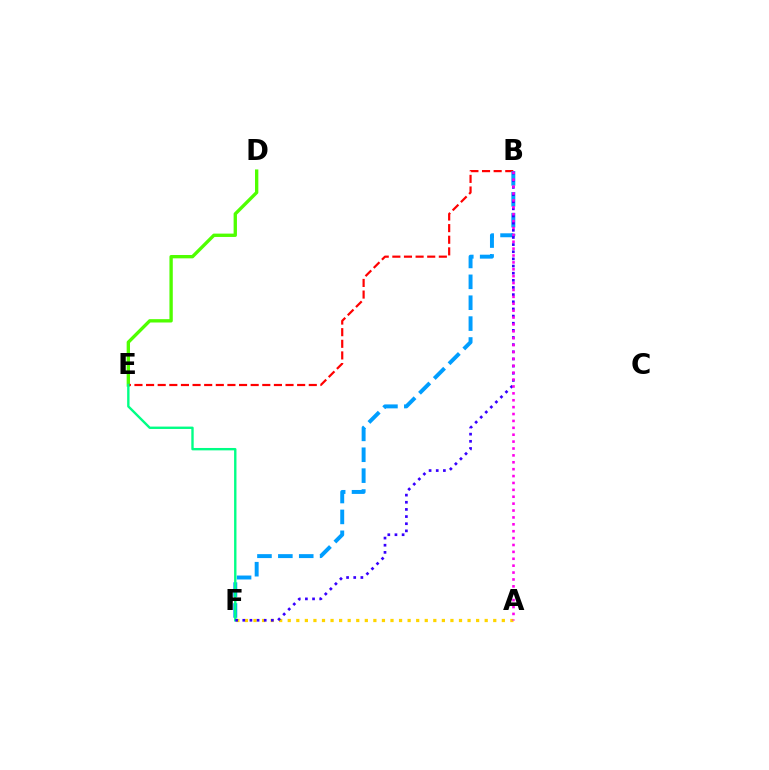{('D', 'E'): [{'color': '#4fff00', 'line_style': 'solid', 'thickness': 2.41}], ('B', 'E'): [{'color': '#ff0000', 'line_style': 'dashed', 'thickness': 1.58}], ('A', 'F'): [{'color': '#ffd500', 'line_style': 'dotted', 'thickness': 2.33}], ('B', 'F'): [{'color': '#009eff', 'line_style': 'dashed', 'thickness': 2.84}, {'color': '#3700ff', 'line_style': 'dotted', 'thickness': 1.94}], ('E', 'F'): [{'color': '#00ff86', 'line_style': 'solid', 'thickness': 1.72}], ('A', 'B'): [{'color': '#ff00ed', 'line_style': 'dotted', 'thickness': 1.87}]}